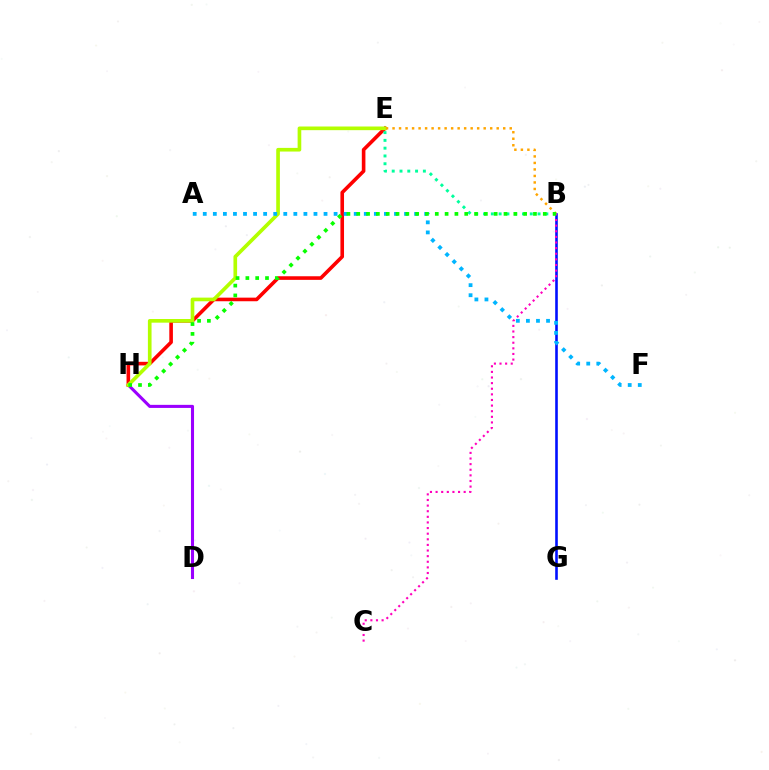{('B', 'G'): [{'color': '#0010ff', 'line_style': 'solid', 'thickness': 1.88}], ('D', 'H'): [{'color': '#9b00ff', 'line_style': 'solid', 'thickness': 2.21}], ('E', 'H'): [{'color': '#ff0000', 'line_style': 'solid', 'thickness': 2.6}, {'color': '#b3ff00', 'line_style': 'solid', 'thickness': 2.63}], ('A', 'F'): [{'color': '#00b5ff', 'line_style': 'dotted', 'thickness': 2.73}], ('B', 'E'): [{'color': '#ffa500', 'line_style': 'dotted', 'thickness': 1.77}, {'color': '#00ff9d', 'line_style': 'dotted', 'thickness': 2.12}], ('B', 'C'): [{'color': '#ff00bd', 'line_style': 'dotted', 'thickness': 1.53}], ('B', 'H'): [{'color': '#08ff00', 'line_style': 'dotted', 'thickness': 2.67}]}